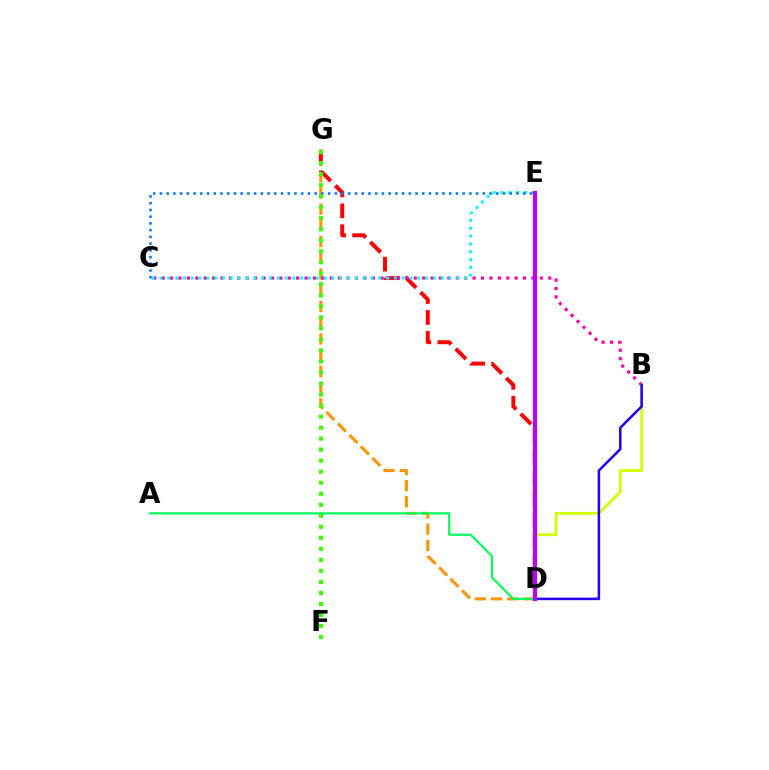{('D', 'G'): [{'color': '#ff9400', 'line_style': 'dashed', 'thickness': 2.2}, {'color': '#ff0000', 'line_style': 'dashed', 'thickness': 2.84}], ('B', 'C'): [{'color': '#ff00ac', 'line_style': 'dotted', 'thickness': 2.28}], ('C', 'E'): [{'color': '#00fff6', 'line_style': 'dotted', 'thickness': 2.12}, {'color': '#0074ff', 'line_style': 'dotted', 'thickness': 1.83}], ('A', 'D'): [{'color': '#00ff5c', 'line_style': 'solid', 'thickness': 1.55}], ('B', 'D'): [{'color': '#d1ff00', 'line_style': 'solid', 'thickness': 2.01}, {'color': '#2500ff', 'line_style': 'solid', 'thickness': 1.82}], ('F', 'G'): [{'color': '#3dff00', 'line_style': 'dotted', 'thickness': 2.99}], ('D', 'E'): [{'color': '#b900ff', 'line_style': 'solid', 'thickness': 2.98}]}